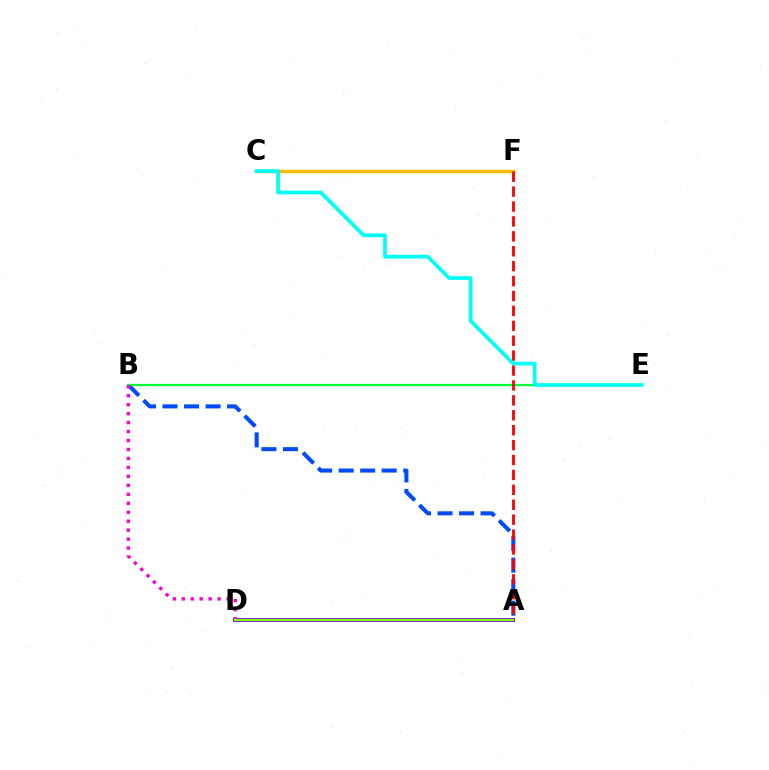{('A', 'B'): [{'color': '#004bff', 'line_style': 'dashed', 'thickness': 2.92}], ('A', 'D'): [{'color': '#7200ff', 'line_style': 'solid', 'thickness': 2.9}, {'color': '#84ff00', 'line_style': 'solid', 'thickness': 1.72}], ('C', 'F'): [{'color': '#ffbd00', 'line_style': 'solid', 'thickness': 2.49}], ('B', 'E'): [{'color': '#00ff39', 'line_style': 'solid', 'thickness': 1.61}], ('A', 'F'): [{'color': '#ff0000', 'line_style': 'dashed', 'thickness': 2.03}], ('B', 'D'): [{'color': '#ff00cf', 'line_style': 'dotted', 'thickness': 2.44}], ('C', 'E'): [{'color': '#00fff6', 'line_style': 'solid', 'thickness': 2.68}]}